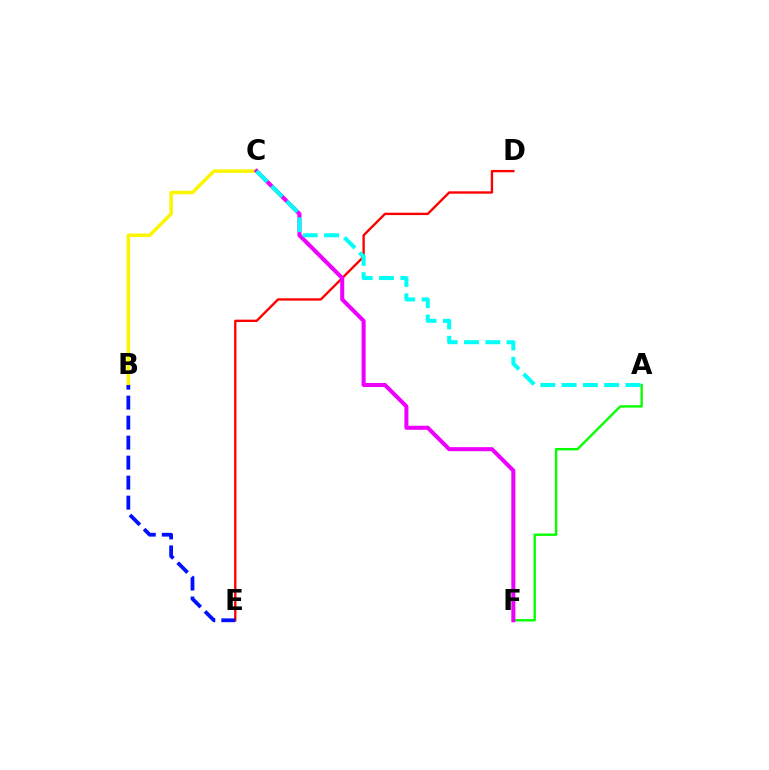{('B', 'C'): [{'color': '#fcf500', 'line_style': 'solid', 'thickness': 2.53}], ('D', 'E'): [{'color': '#ff0000', 'line_style': 'solid', 'thickness': 1.69}], ('A', 'F'): [{'color': '#08ff00', 'line_style': 'solid', 'thickness': 1.72}], ('B', 'E'): [{'color': '#0010ff', 'line_style': 'dashed', 'thickness': 2.72}], ('C', 'F'): [{'color': '#ee00ff', 'line_style': 'solid', 'thickness': 2.91}], ('A', 'C'): [{'color': '#00fff6', 'line_style': 'dashed', 'thickness': 2.89}]}